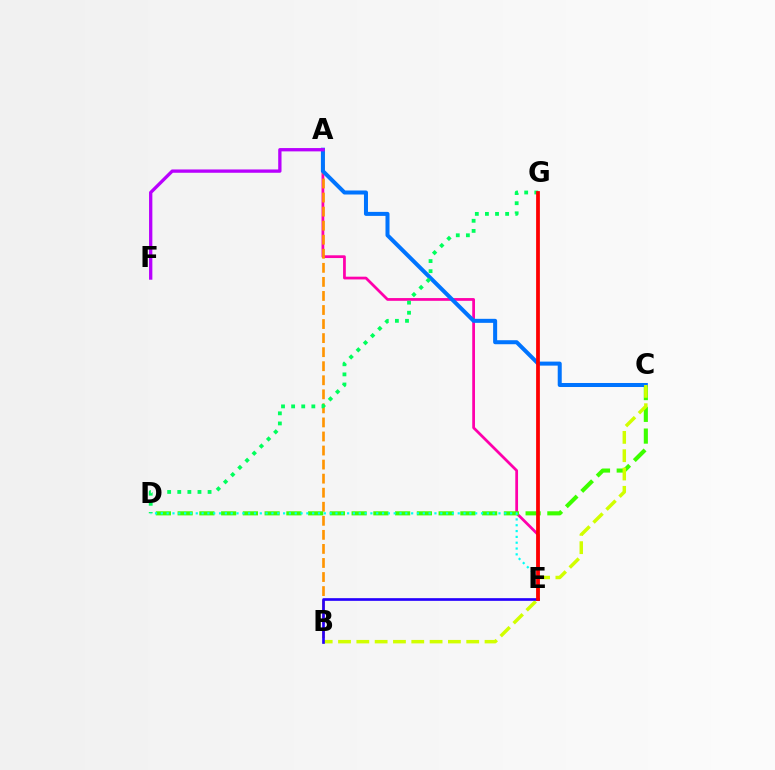{('A', 'E'): [{'color': '#ff00ac', 'line_style': 'solid', 'thickness': 1.98}], ('A', 'B'): [{'color': '#ff9400', 'line_style': 'dashed', 'thickness': 1.91}], ('C', 'D'): [{'color': '#3dff00', 'line_style': 'dashed', 'thickness': 2.95}], ('A', 'C'): [{'color': '#0074ff', 'line_style': 'solid', 'thickness': 2.89}], ('B', 'C'): [{'color': '#d1ff00', 'line_style': 'dashed', 'thickness': 2.49}], ('D', 'G'): [{'color': '#00ff5c', 'line_style': 'dotted', 'thickness': 2.75}], ('B', 'E'): [{'color': '#2500ff', 'line_style': 'solid', 'thickness': 1.92}], ('D', 'E'): [{'color': '#00fff6', 'line_style': 'dotted', 'thickness': 1.58}], ('A', 'F'): [{'color': '#b900ff', 'line_style': 'solid', 'thickness': 2.38}], ('E', 'G'): [{'color': '#ff0000', 'line_style': 'solid', 'thickness': 2.71}]}